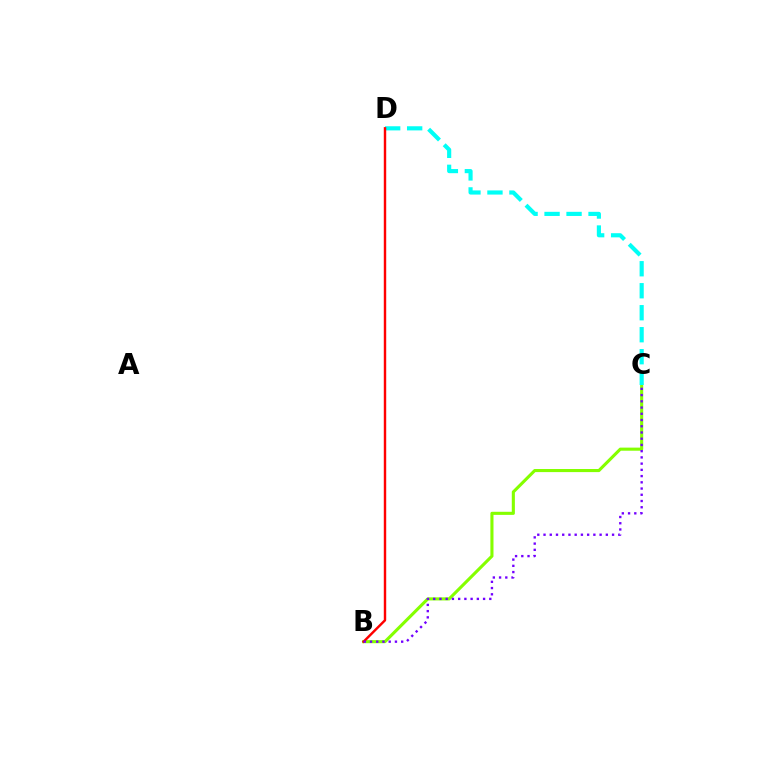{('B', 'C'): [{'color': '#84ff00', 'line_style': 'solid', 'thickness': 2.23}, {'color': '#7200ff', 'line_style': 'dotted', 'thickness': 1.69}], ('C', 'D'): [{'color': '#00fff6', 'line_style': 'dashed', 'thickness': 2.99}], ('B', 'D'): [{'color': '#ff0000', 'line_style': 'solid', 'thickness': 1.75}]}